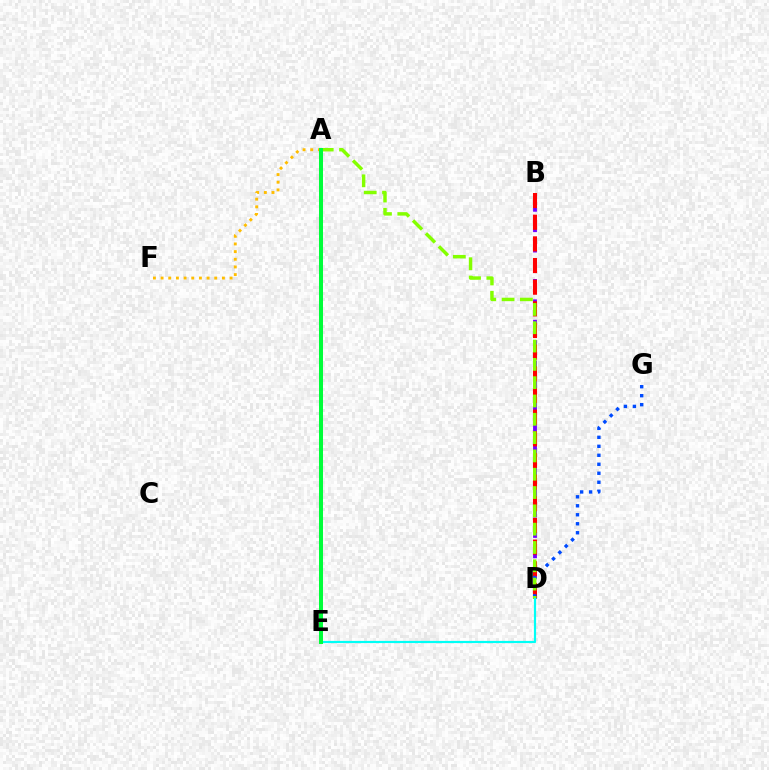{('A', 'E'): [{'color': '#ff00cf', 'line_style': 'dashed', 'thickness': 2.63}, {'color': '#00ff39', 'line_style': 'solid', 'thickness': 2.88}], ('B', 'D'): [{'color': '#7200ff', 'line_style': 'dashed', 'thickness': 2.77}, {'color': '#ff0000', 'line_style': 'dashed', 'thickness': 2.94}], ('A', 'F'): [{'color': '#ffbd00', 'line_style': 'dotted', 'thickness': 2.08}], ('D', 'G'): [{'color': '#004bff', 'line_style': 'dotted', 'thickness': 2.44}], ('A', 'D'): [{'color': '#84ff00', 'line_style': 'dashed', 'thickness': 2.49}], ('D', 'E'): [{'color': '#00fff6', 'line_style': 'solid', 'thickness': 1.58}]}